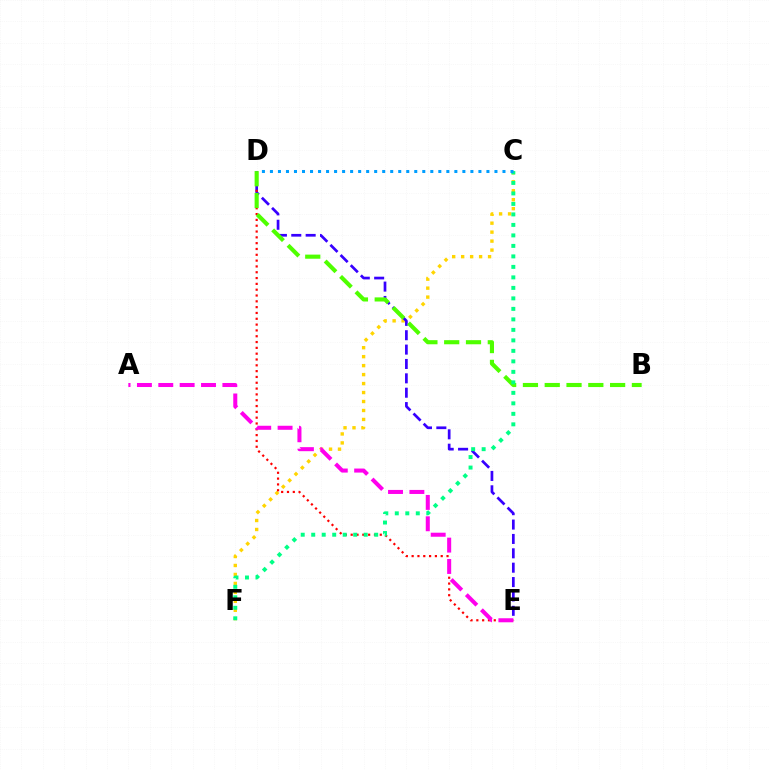{('C', 'F'): [{'color': '#ffd500', 'line_style': 'dotted', 'thickness': 2.44}, {'color': '#00ff86', 'line_style': 'dotted', 'thickness': 2.85}], ('D', 'E'): [{'color': '#3700ff', 'line_style': 'dashed', 'thickness': 1.95}, {'color': '#ff0000', 'line_style': 'dotted', 'thickness': 1.58}], ('A', 'E'): [{'color': '#ff00ed', 'line_style': 'dashed', 'thickness': 2.9}], ('B', 'D'): [{'color': '#4fff00', 'line_style': 'dashed', 'thickness': 2.96}], ('C', 'D'): [{'color': '#009eff', 'line_style': 'dotted', 'thickness': 2.18}]}